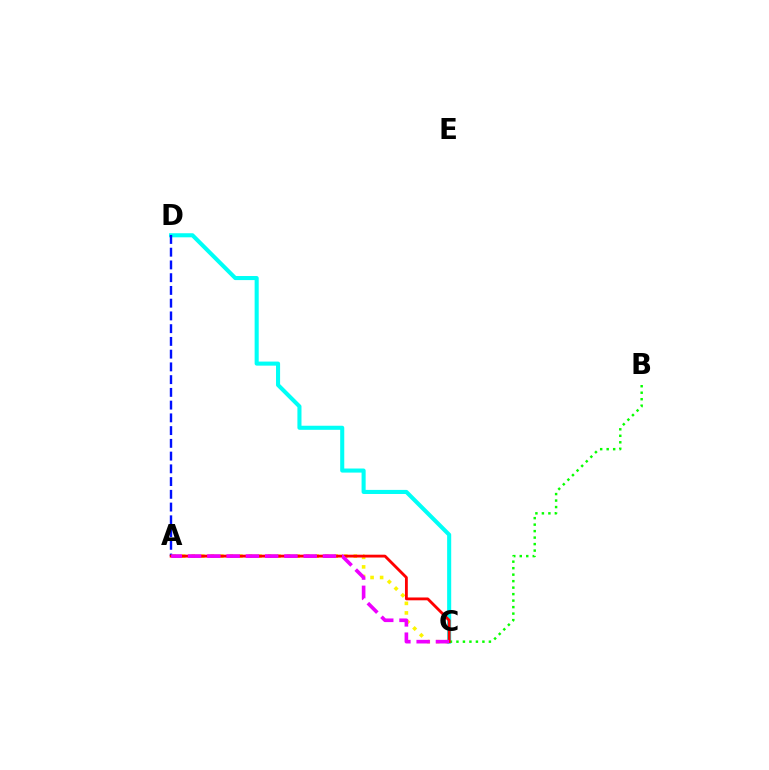{('A', 'C'): [{'color': '#fcf500', 'line_style': 'dotted', 'thickness': 2.59}, {'color': '#ff0000', 'line_style': 'solid', 'thickness': 2.04}, {'color': '#ee00ff', 'line_style': 'dashed', 'thickness': 2.62}], ('C', 'D'): [{'color': '#00fff6', 'line_style': 'solid', 'thickness': 2.94}], ('A', 'D'): [{'color': '#0010ff', 'line_style': 'dashed', 'thickness': 1.73}], ('B', 'C'): [{'color': '#08ff00', 'line_style': 'dotted', 'thickness': 1.76}]}